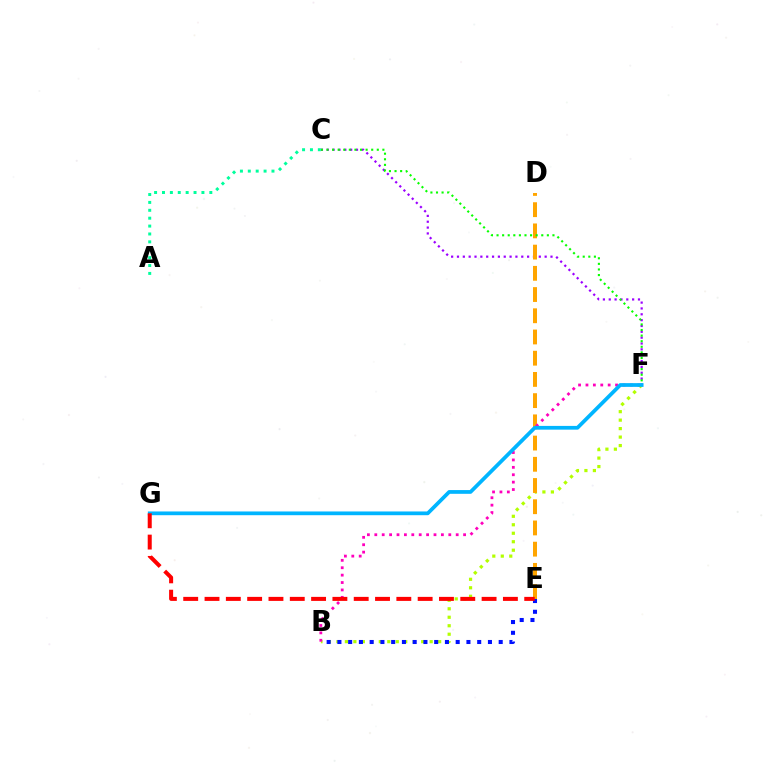{('C', 'F'): [{'color': '#9b00ff', 'line_style': 'dotted', 'thickness': 1.59}, {'color': '#08ff00', 'line_style': 'dotted', 'thickness': 1.52}], ('B', 'F'): [{'color': '#b3ff00', 'line_style': 'dotted', 'thickness': 2.3}, {'color': '#ff00bd', 'line_style': 'dotted', 'thickness': 2.01}], ('D', 'E'): [{'color': '#ffa500', 'line_style': 'dashed', 'thickness': 2.88}], ('B', 'E'): [{'color': '#0010ff', 'line_style': 'dotted', 'thickness': 2.92}], ('F', 'G'): [{'color': '#00b5ff', 'line_style': 'solid', 'thickness': 2.69}], ('E', 'G'): [{'color': '#ff0000', 'line_style': 'dashed', 'thickness': 2.9}], ('A', 'C'): [{'color': '#00ff9d', 'line_style': 'dotted', 'thickness': 2.14}]}